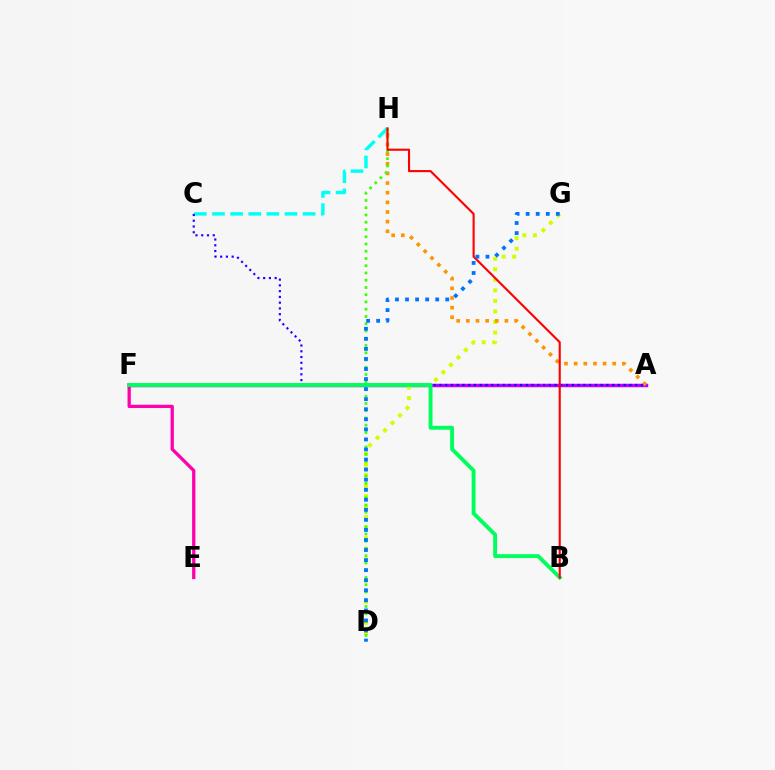{('A', 'F'): [{'color': '#b900ff', 'line_style': 'solid', 'thickness': 2.49}], ('E', 'F'): [{'color': '#ff00ac', 'line_style': 'solid', 'thickness': 2.36}], ('D', 'G'): [{'color': '#d1ff00', 'line_style': 'dotted', 'thickness': 2.86}, {'color': '#0074ff', 'line_style': 'dotted', 'thickness': 2.73}], ('A', 'H'): [{'color': '#ff9400', 'line_style': 'dotted', 'thickness': 2.62}], ('C', 'H'): [{'color': '#00fff6', 'line_style': 'dashed', 'thickness': 2.46}], ('A', 'C'): [{'color': '#2500ff', 'line_style': 'dotted', 'thickness': 1.56}], ('D', 'H'): [{'color': '#3dff00', 'line_style': 'dotted', 'thickness': 1.97}], ('B', 'F'): [{'color': '#00ff5c', 'line_style': 'solid', 'thickness': 2.8}], ('B', 'H'): [{'color': '#ff0000', 'line_style': 'solid', 'thickness': 1.52}]}